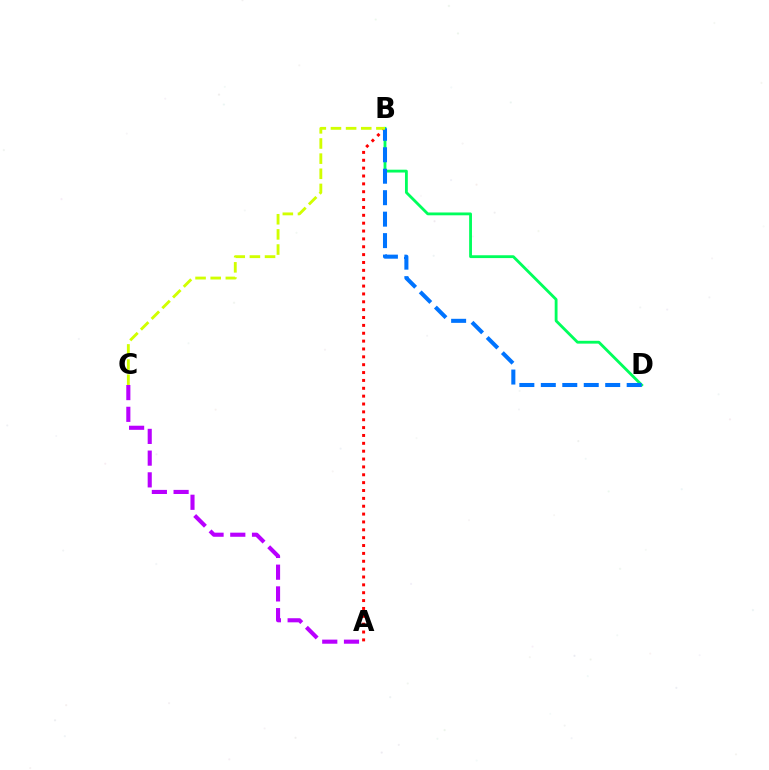{('A', 'B'): [{'color': '#ff0000', 'line_style': 'dotted', 'thickness': 2.14}], ('B', 'D'): [{'color': '#00ff5c', 'line_style': 'solid', 'thickness': 2.03}, {'color': '#0074ff', 'line_style': 'dashed', 'thickness': 2.92}], ('A', 'C'): [{'color': '#b900ff', 'line_style': 'dashed', 'thickness': 2.95}], ('B', 'C'): [{'color': '#d1ff00', 'line_style': 'dashed', 'thickness': 2.06}]}